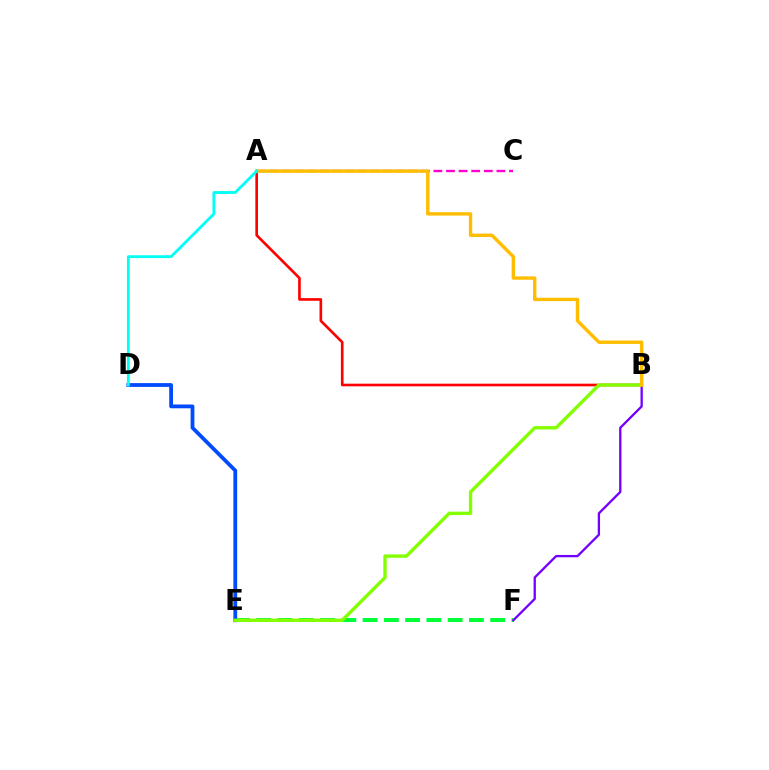{('E', 'F'): [{'color': '#00ff39', 'line_style': 'dashed', 'thickness': 2.89}], ('D', 'E'): [{'color': '#004bff', 'line_style': 'solid', 'thickness': 2.72}], ('A', 'C'): [{'color': '#ff00cf', 'line_style': 'dashed', 'thickness': 1.71}], ('A', 'B'): [{'color': '#ff0000', 'line_style': 'solid', 'thickness': 1.91}, {'color': '#ffbd00', 'line_style': 'solid', 'thickness': 2.44}], ('B', 'F'): [{'color': '#7200ff', 'line_style': 'solid', 'thickness': 1.66}], ('B', 'E'): [{'color': '#84ff00', 'line_style': 'solid', 'thickness': 2.43}], ('A', 'D'): [{'color': '#00fff6', 'line_style': 'solid', 'thickness': 2.03}]}